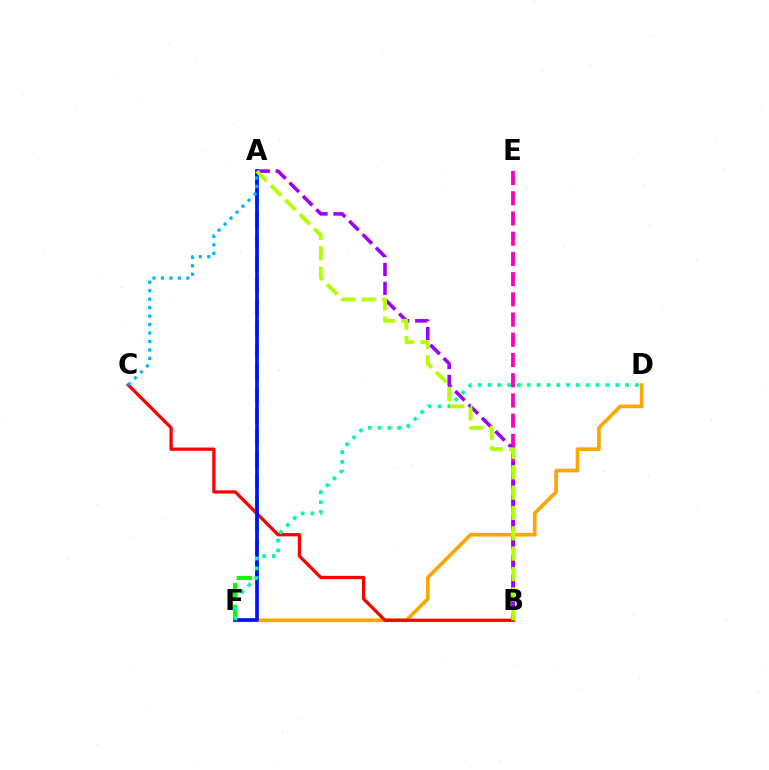{('B', 'E'): [{'color': '#ff00bd', 'line_style': 'dashed', 'thickness': 2.75}], ('A', 'B'): [{'color': '#9b00ff', 'line_style': 'dashed', 'thickness': 2.57}, {'color': '#b3ff00', 'line_style': 'dashed', 'thickness': 2.76}], ('D', 'F'): [{'color': '#ffa500', 'line_style': 'solid', 'thickness': 2.64}, {'color': '#00ff9d', 'line_style': 'dotted', 'thickness': 2.67}], ('B', 'C'): [{'color': '#ff0000', 'line_style': 'solid', 'thickness': 2.35}], ('A', 'F'): [{'color': '#08ff00', 'line_style': 'dashed', 'thickness': 2.97}, {'color': '#0010ff', 'line_style': 'solid', 'thickness': 2.63}], ('A', 'C'): [{'color': '#00b5ff', 'line_style': 'dotted', 'thickness': 2.3}]}